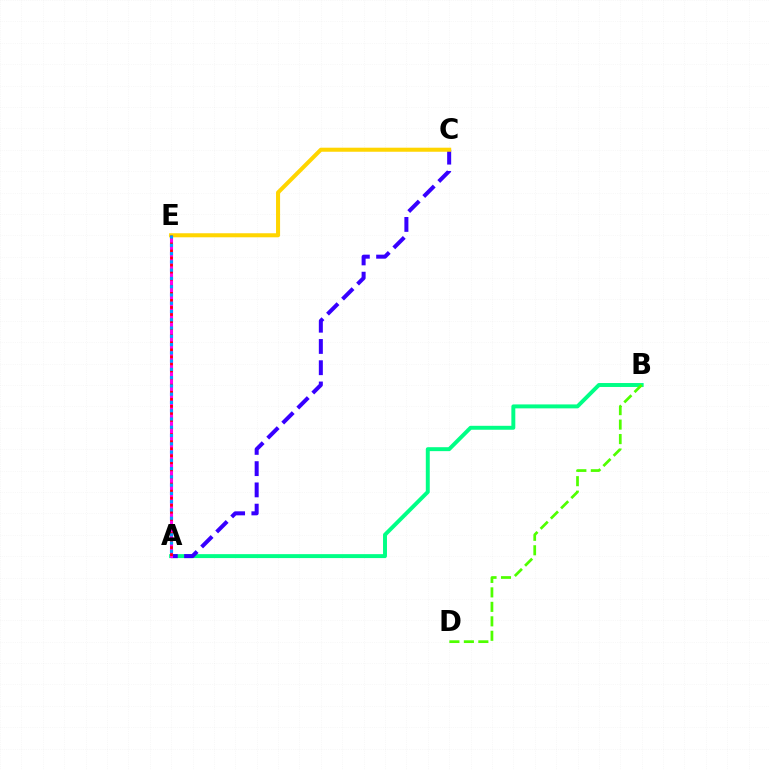{('A', 'B'): [{'color': '#00ff86', 'line_style': 'solid', 'thickness': 2.84}], ('B', 'D'): [{'color': '#4fff00', 'line_style': 'dashed', 'thickness': 1.97}], ('A', 'C'): [{'color': '#3700ff', 'line_style': 'dashed', 'thickness': 2.89}], ('A', 'E'): [{'color': '#ff00ed', 'line_style': 'solid', 'thickness': 2.21}, {'color': '#ff0000', 'line_style': 'dotted', 'thickness': 1.92}, {'color': '#009eff', 'line_style': 'dotted', 'thickness': 2.25}], ('C', 'E'): [{'color': '#ffd500', 'line_style': 'solid', 'thickness': 2.91}]}